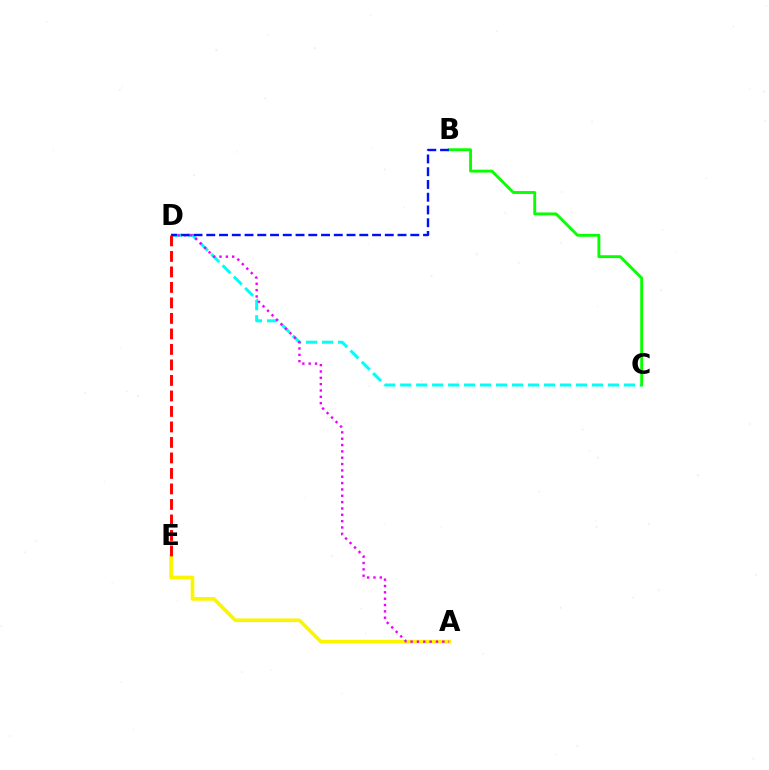{('C', 'D'): [{'color': '#00fff6', 'line_style': 'dashed', 'thickness': 2.17}], ('B', 'C'): [{'color': '#08ff00', 'line_style': 'solid', 'thickness': 2.07}], ('A', 'E'): [{'color': '#fcf500', 'line_style': 'solid', 'thickness': 2.62}], ('A', 'D'): [{'color': '#ee00ff', 'line_style': 'dotted', 'thickness': 1.72}], ('B', 'D'): [{'color': '#0010ff', 'line_style': 'dashed', 'thickness': 1.73}], ('D', 'E'): [{'color': '#ff0000', 'line_style': 'dashed', 'thickness': 2.11}]}